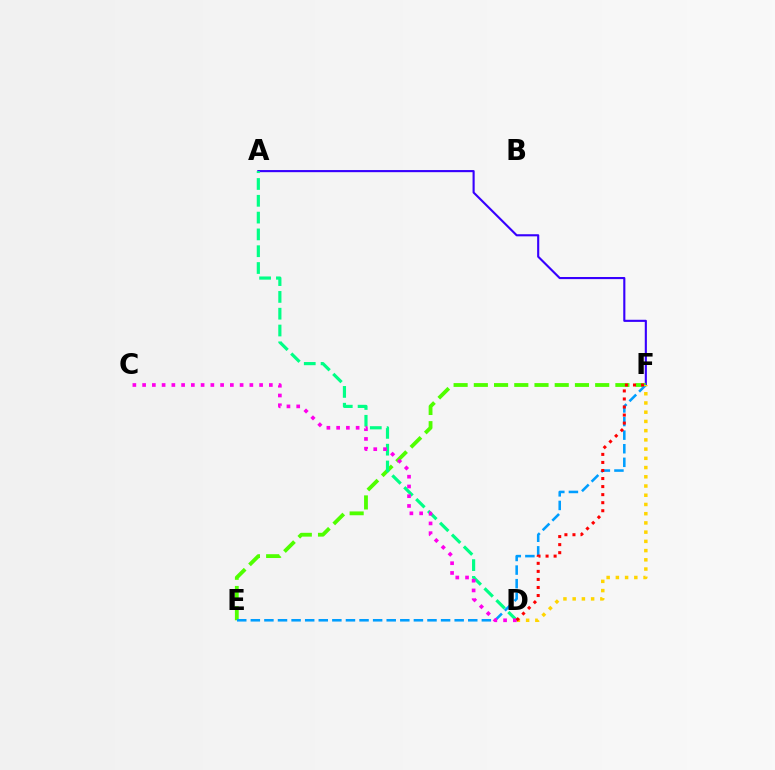{('A', 'F'): [{'color': '#3700ff', 'line_style': 'solid', 'thickness': 1.53}], ('E', 'F'): [{'color': '#4fff00', 'line_style': 'dashed', 'thickness': 2.75}, {'color': '#009eff', 'line_style': 'dashed', 'thickness': 1.85}], ('A', 'D'): [{'color': '#00ff86', 'line_style': 'dashed', 'thickness': 2.28}], ('D', 'F'): [{'color': '#ffd500', 'line_style': 'dotted', 'thickness': 2.51}, {'color': '#ff0000', 'line_style': 'dotted', 'thickness': 2.19}], ('C', 'D'): [{'color': '#ff00ed', 'line_style': 'dotted', 'thickness': 2.65}]}